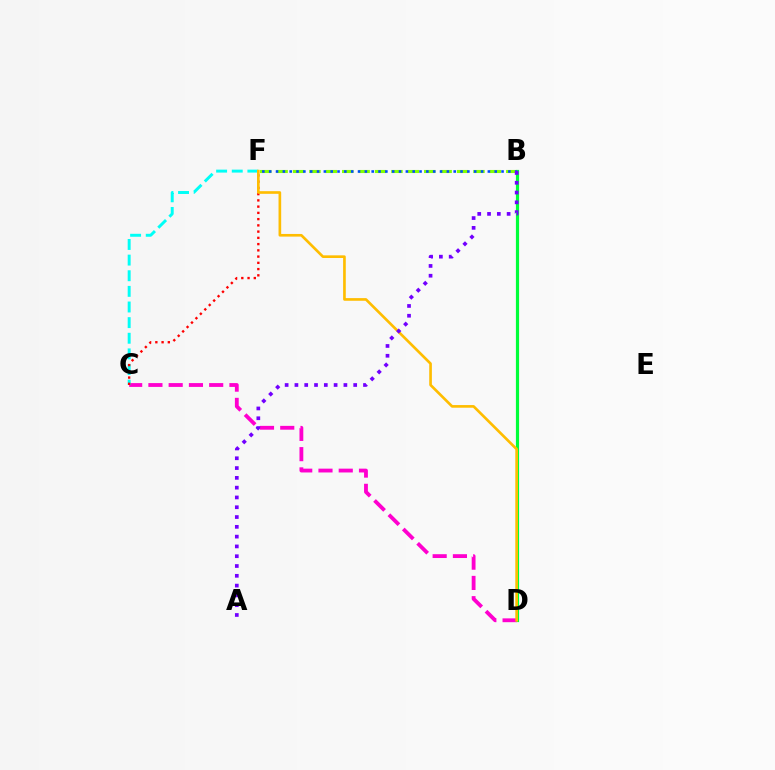{('B', 'D'): [{'color': '#00ff39', 'line_style': 'solid', 'thickness': 2.3}], ('C', 'D'): [{'color': '#ff00cf', 'line_style': 'dashed', 'thickness': 2.75}], ('B', 'F'): [{'color': '#84ff00', 'line_style': 'dashed', 'thickness': 2.23}, {'color': '#004bff', 'line_style': 'dotted', 'thickness': 1.86}], ('C', 'F'): [{'color': '#00fff6', 'line_style': 'dashed', 'thickness': 2.12}, {'color': '#ff0000', 'line_style': 'dotted', 'thickness': 1.7}], ('D', 'F'): [{'color': '#ffbd00', 'line_style': 'solid', 'thickness': 1.91}], ('A', 'B'): [{'color': '#7200ff', 'line_style': 'dotted', 'thickness': 2.66}]}